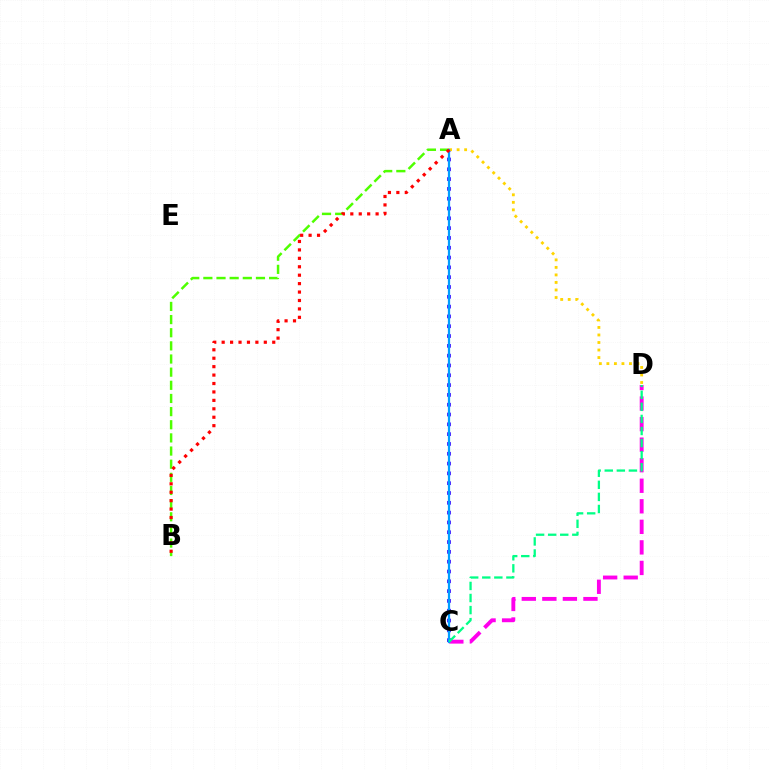{('A', 'C'): [{'color': '#3700ff', 'line_style': 'dotted', 'thickness': 2.67}, {'color': '#009eff', 'line_style': 'solid', 'thickness': 1.61}], ('A', 'B'): [{'color': '#4fff00', 'line_style': 'dashed', 'thickness': 1.79}, {'color': '#ff0000', 'line_style': 'dotted', 'thickness': 2.29}], ('A', 'D'): [{'color': '#ffd500', 'line_style': 'dotted', 'thickness': 2.04}], ('C', 'D'): [{'color': '#ff00ed', 'line_style': 'dashed', 'thickness': 2.79}, {'color': '#00ff86', 'line_style': 'dashed', 'thickness': 1.64}]}